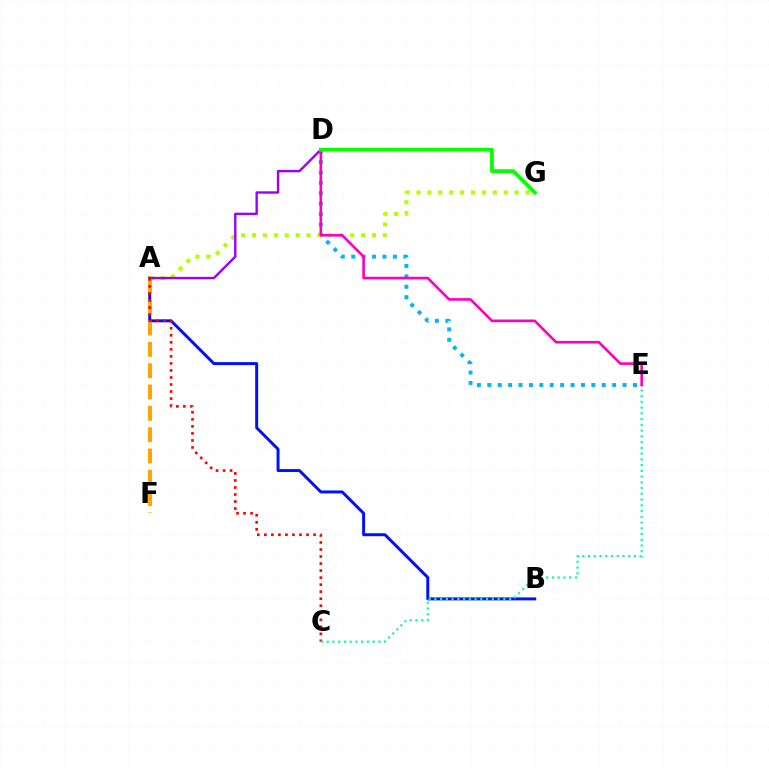{('D', 'E'): [{'color': '#00b5ff', 'line_style': 'dotted', 'thickness': 2.83}, {'color': '#ff00bd', 'line_style': 'solid', 'thickness': 1.9}], ('A', 'B'): [{'color': '#0010ff', 'line_style': 'solid', 'thickness': 2.13}], ('A', 'F'): [{'color': '#ffa500', 'line_style': 'dashed', 'thickness': 2.9}], ('A', 'G'): [{'color': '#b3ff00', 'line_style': 'dotted', 'thickness': 2.96}], ('A', 'D'): [{'color': '#9b00ff', 'line_style': 'solid', 'thickness': 1.72}], ('A', 'C'): [{'color': '#ff0000', 'line_style': 'dotted', 'thickness': 1.91}], ('C', 'E'): [{'color': '#00ff9d', 'line_style': 'dotted', 'thickness': 1.56}], ('D', 'G'): [{'color': '#08ff00', 'line_style': 'solid', 'thickness': 2.73}]}